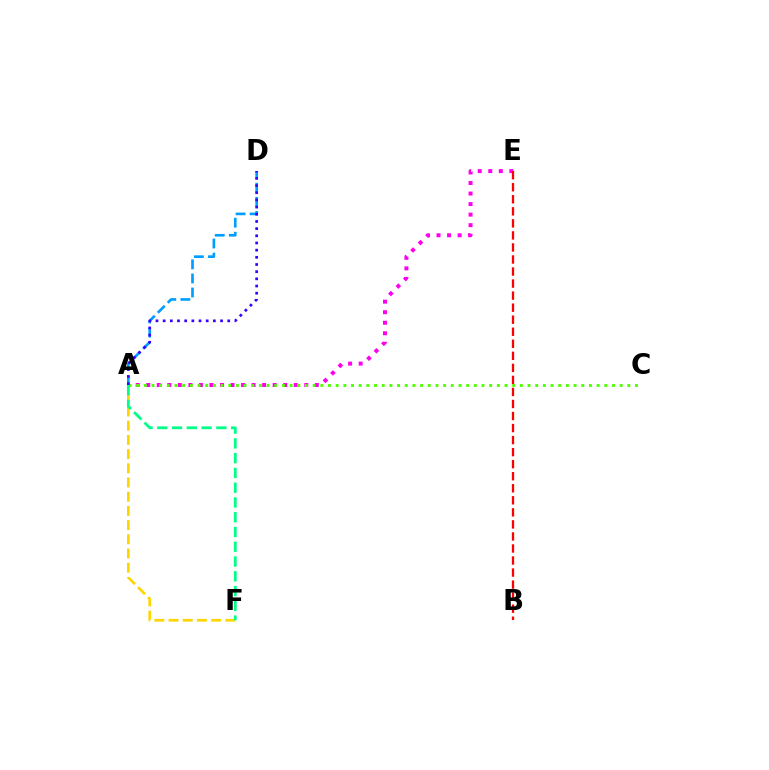{('A', 'D'): [{'color': '#009eff', 'line_style': 'dashed', 'thickness': 1.91}, {'color': '#3700ff', 'line_style': 'dotted', 'thickness': 1.95}], ('A', 'E'): [{'color': '#ff00ed', 'line_style': 'dotted', 'thickness': 2.86}], ('A', 'C'): [{'color': '#4fff00', 'line_style': 'dotted', 'thickness': 2.09}], ('A', 'F'): [{'color': '#ffd500', 'line_style': 'dashed', 'thickness': 1.93}, {'color': '#00ff86', 'line_style': 'dashed', 'thickness': 2.01}], ('B', 'E'): [{'color': '#ff0000', 'line_style': 'dashed', 'thickness': 1.64}]}